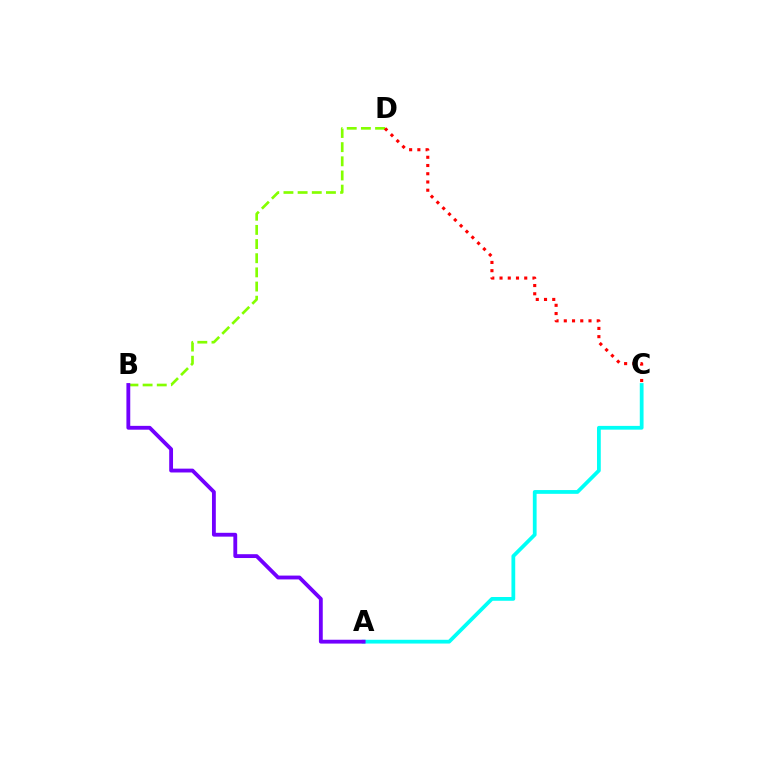{('A', 'C'): [{'color': '#00fff6', 'line_style': 'solid', 'thickness': 2.71}], ('B', 'D'): [{'color': '#84ff00', 'line_style': 'dashed', 'thickness': 1.92}], ('C', 'D'): [{'color': '#ff0000', 'line_style': 'dotted', 'thickness': 2.24}], ('A', 'B'): [{'color': '#7200ff', 'line_style': 'solid', 'thickness': 2.76}]}